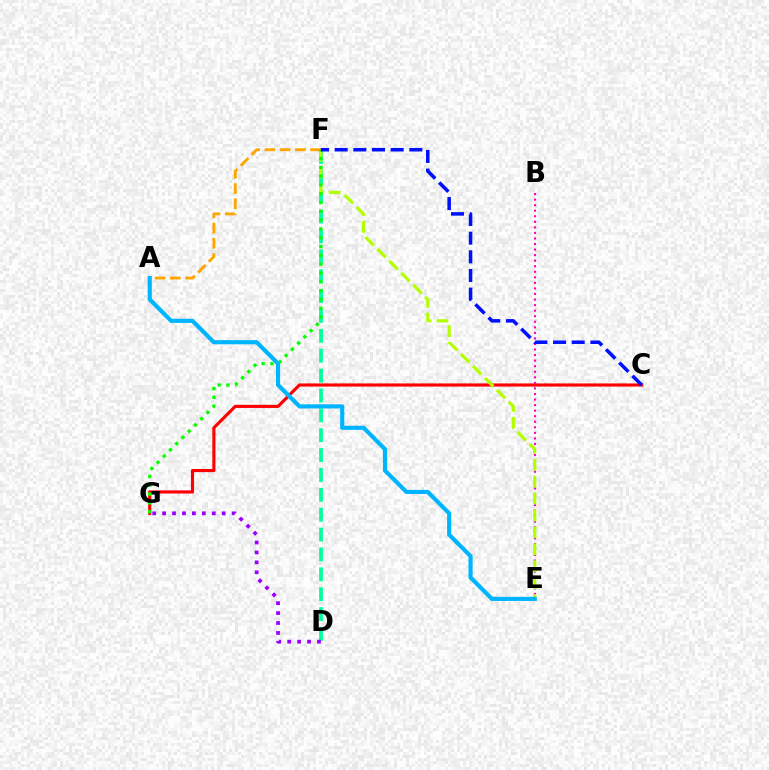{('D', 'F'): [{'color': '#00ff9d', 'line_style': 'dashed', 'thickness': 2.7}], ('C', 'G'): [{'color': '#ff0000', 'line_style': 'solid', 'thickness': 2.25}], ('B', 'E'): [{'color': '#ff00bd', 'line_style': 'dotted', 'thickness': 1.51}], ('D', 'G'): [{'color': '#9b00ff', 'line_style': 'dotted', 'thickness': 2.7}], ('E', 'F'): [{'color': '#b3ff00', 'line_style': 'dashed', 'thickness': 2.3}], ('A', 'F'): [{'color': '#ffa500', 'line_style': 'dashed', 'thickness': 2.07}], ('F', 'G'): [{'color': '#08ff00', 'line_style': 'dotted', 'thickness': 2.39}], ('C', 'F'): [{'color': '#0010ff', 'line_style': 'dashed', 'thickness': 2.54}], ('A', 'E'): [{'color': '#00b5ff', 'line_style': 'solid', 'thickness': 2.98}]}